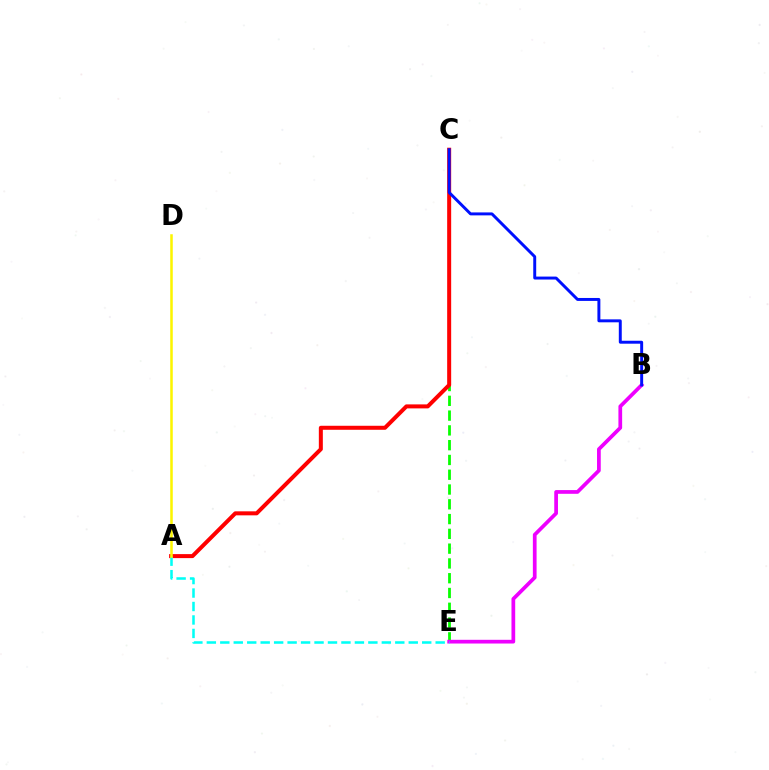{('C', 'E'): [{'color': '#08ff00', 'line_style': 'dashed', 'thickness': 2.01}], ('B', 'E'): [{'color': '#ee00ff', 'line_style': 'solid', 'thickness': 2.68}], ('A', 'C'): [{'color': '#ff0000', 'line_style': 'solid', 'thickness': 2.88}], ('A', 'E'): [{'color': '#00fff6', 'line_style': 'dashed', 'thickness': 1.83}], ('B', 'C'): [{'color': '#0010ff', 'line_style': 'solid', 'thickness': 2.12}], ('A', 'D'): [{'color': '#fcf500', 'line_style': 'solid', 'thickness': 1.82}]}